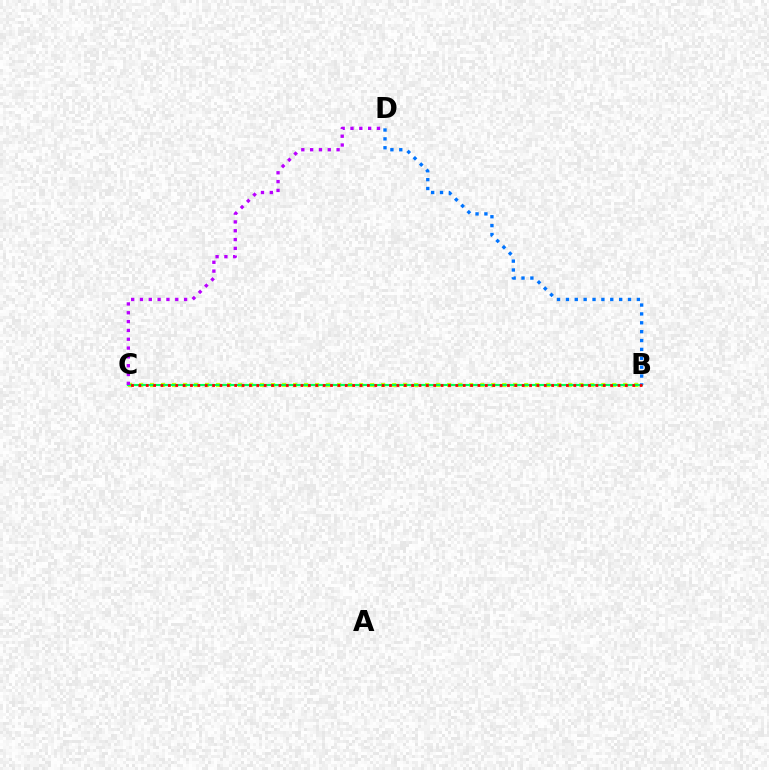{('B', 'C'): [{'color': '#d1ff00', 'line_style': 'dotted', 'thickness': 2.99}, {'color': '#00ff5c', 'line_style': 'solid', 'thickness': 1.56}, {'color': '#ff0000', 'line_style': 'dotted', 'thickness': 2.0}], ('C', 'D'): [{'color': '#b900ff', 'line_style': 'dotted', 'thickness': 2.4}], ('B', 'D'): [{'color': '#0074ff', 'line_style': 'dotted', 'thickness': 2.41}]}